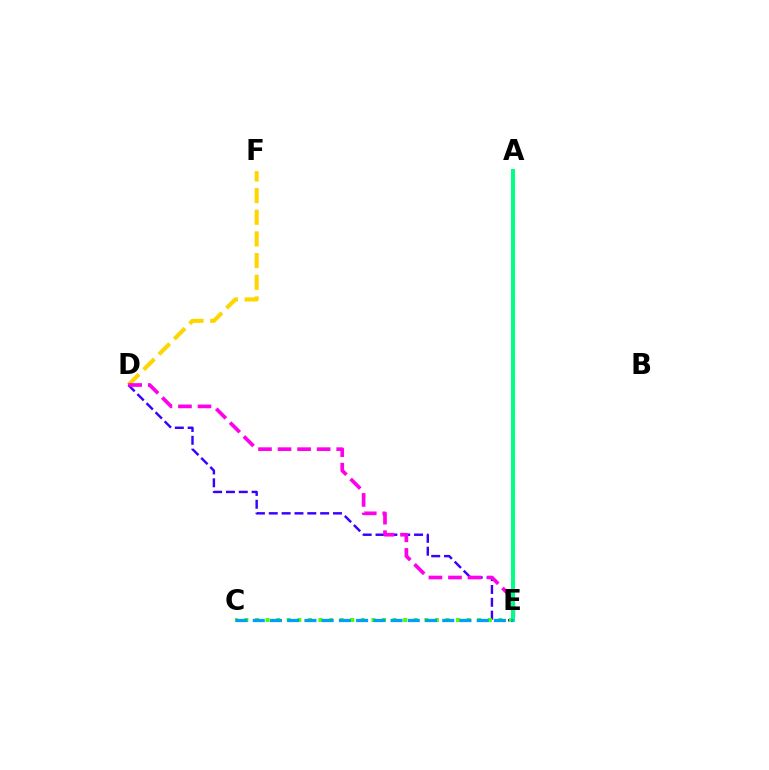{('A', 'E'): [{'color': '#ff0000', 'line_style': 'dashed', 'thickness': 1.53}, {'color': '#00ff86', 'line_style': 'solid', 'thickness': 2.85}], ('D', 'F'): [{'color': '#ffd500', 'line_style': 'dashed', 'thickness': 2.94}], ('D', 'E'): [{'color': '#3700ff', 'line_style': 'dashed', 'thickness': 1.74}, {'color': '#ff00ed', 'line_style': 'dashed', 'thickness': 2.66}], ('C', 'E'): [{'color': '#4fff00', 'line_style': 'dotted', 'thickness': 2.88}, {'color': '#009eff', 'line_style': 'dashed', 'thickness': 2.34}]}